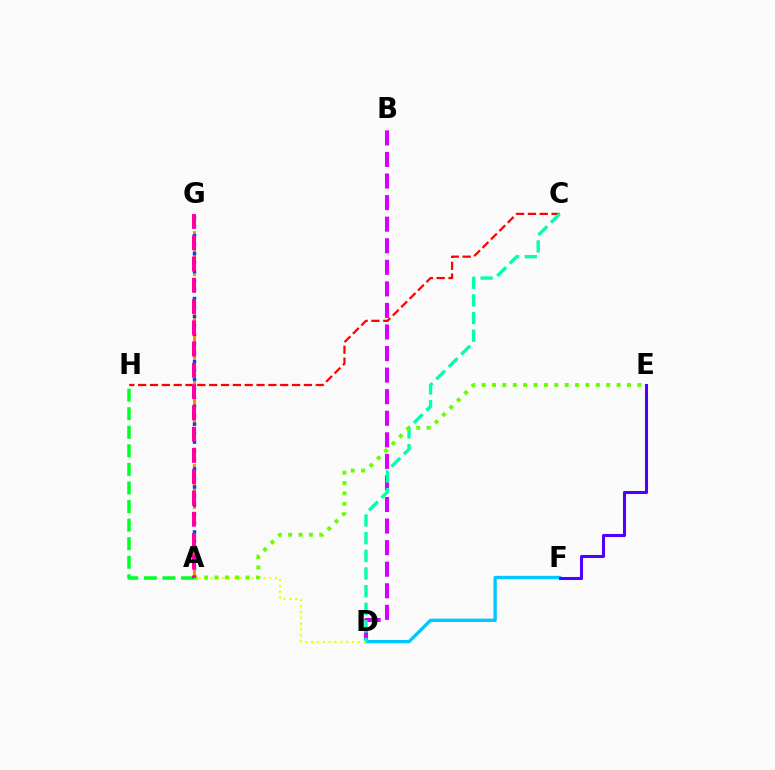{('C', 'H'): [{'color': '#ff0000', 'line_style': 'dashed', 'thickness': 1.61}], ('B', 'D'): [{'color': '#d600ff', 'line_style': 'dashed', 'thickness': 2.93}], ('D', 'F'): [{'color': '#00c7ff', 'line_style': 'solid', 'thickness': 2.39}], ('A', 'G'): [{'color': '#ff8800', 'line_style': 'dashed', 'thickness': 2.26}, {'color': '#003fff', 'line_style': 'dotted', 'thickness': 2.44}, {'color': '#ff00a0', 'line_style': 'dashed', 'thickness': 2.89}], ('A', 'H'): [{'color': '#00ff27', 'line_style': 'dashed', 'thickness': 2.52}], ('C', 'D'): [{'color': '#00ffaf', 'line_style': 'dashed', 'thickness': 2.4}], ('A', 'D'): [{'color': '#eeff00', 'line_style': 'dotted', 'thickness': 1.6}], ('E', 'F'): [{'color': '#4f00ff', 'line_style': 'solid', 'thickness': 2.21}], ('A', 'E'): [{'color': '#66ff00', 'line_style': 'dotted', 'thickness': 2.82}]}